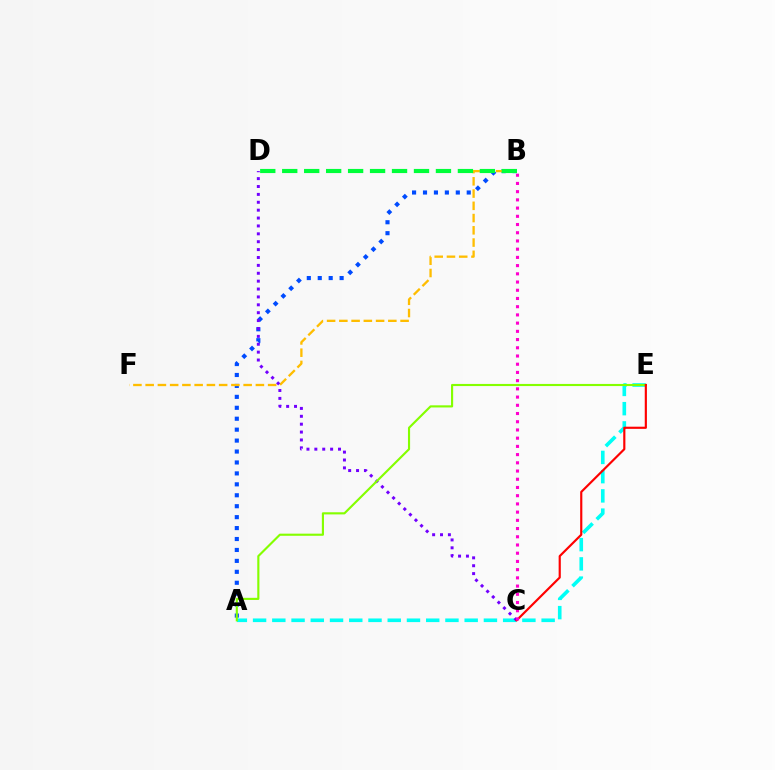{('A', 'E'): [{'color': '#00fff6', 'line_style': 'dashed', 'thickness': 2.61}, {'color': '#84ff00', 'line_style': 'solid', 'thickness': 1.54}], ('A', 'B'): [{'color': '#004bff', 'line_style': 'dotted', 'thickness': 2.97}], ('B', 'F'): [{'color': '#ffbd00', 'line_style': 'dashed', 'thickness': 1.66}], ('C', 'D'): [{'color': '#7200ff', 'line_style': 'dotted', 'thickness': 2.14}], ('B', 'D'): [{'color': '#00ff39', 'line_style': 'dashed', 'thickness': 2.98}], ('C', 'E'): [{'color': '#ff0000', 'line_style': 'solid', 'thickness': 1.56}], ('B', 'C'): [{'color': '#ff00cf', 'line_style': 'dotted', 'thickness': 2.23}]}